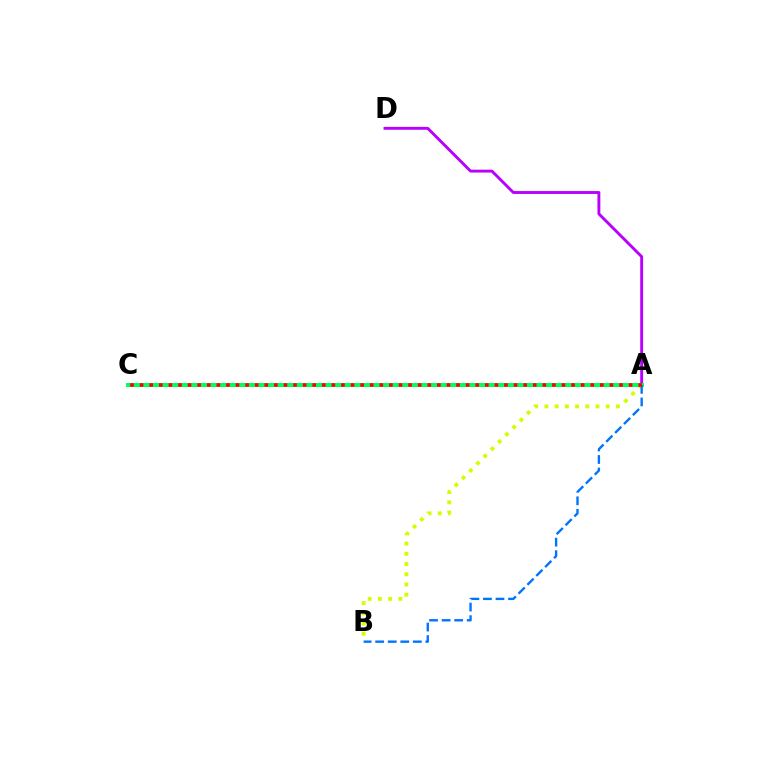{('A', 'B'): [{'color': '#d1ff00', 'line_style': 'dotted', 'thickness': 2.78}, {'color': '#0074ff', 'line_style': 'dashed', 'thickness': 1.7}], ('A', 'D'): [{'color': '#b900ff', 'line_style': 'solid', 'thickness': 2.08}], ('A', 'C'): [{'color': '#00ff5c', 'line_style': 'solid', 'thickness': 2.89}, {'color': '#ff0000', 'line_style': 'dotted', 'thickness': 2.61}]}